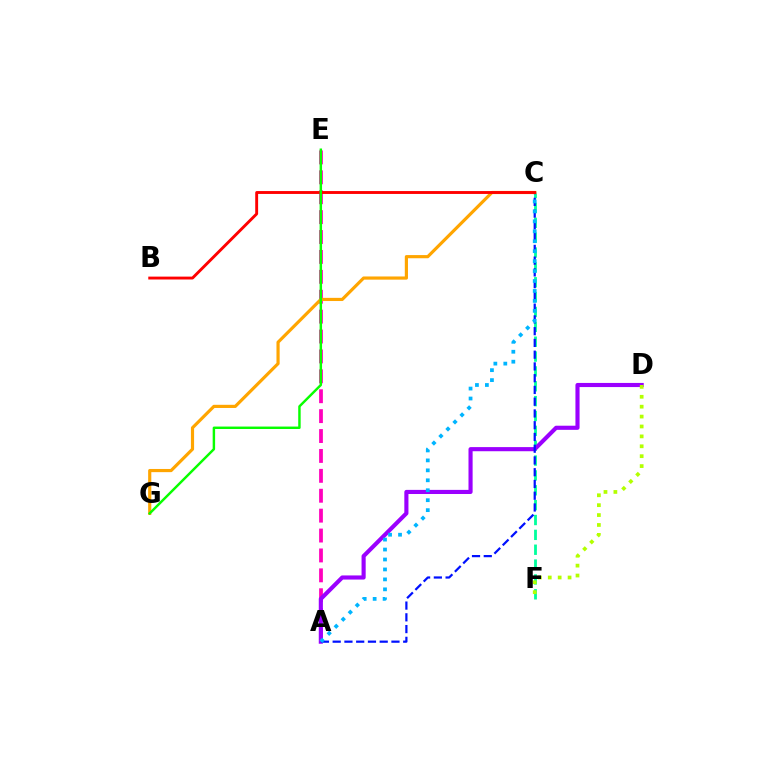{('A', 'E'): [{'color': '#ff00bd', 'line_style': 'dashed', 'thickness': 2.7}], ('C', 'F'): [{'color': '#00ff9d', 'line_style': 'dashed', 'thickness': 2.02}], ('A', 'D'): [{'color': '#9b00ff', 'line_style': 'solid', 'thickness': 2.97}], ('A', 'C'): [{'color': '#0010ff', 'line_style': 'dashed', 'thickness': 1.6}, {'color': '#00b5ff', 'line_style': 'dotted', 'thickness': 2.7}], ('C', 'G'): [{'color': '#ffa500', 'line_style': 'solid', 'thickness': 2.29}], ('B', 'C'): [{'color': '#ff0000', 'line_style': 'solid', 'thickness': 2.08}], ('D', 'F'): [{'color': '#b3ff00', 'line_style': 'dotted', 'thickness': 2.69}], ('E', 'G'): [{'color': '#08ff00', 'line_style': 'solid', 'thickness': 1.76}]}